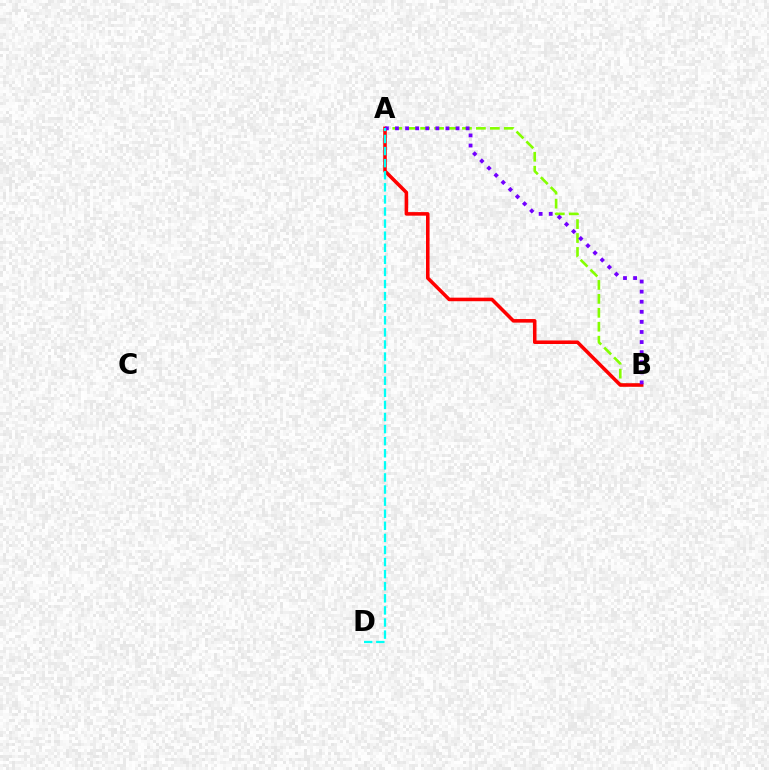{('A', 'B'): [{'color': '#84ff00', 'line_style': 'dashed', 'thickness': 1.89}, {'color': '#ff0000', 'line_style': 'solid', 'thickness': 2.56}, {'color': '#7200ff', 'line_style': 'dotted', 'thickness': 2.74}], ('A', 'D'): [{'color': '#00fff6', 'line_style': 'dashed', 'thickness': 1.64}]}